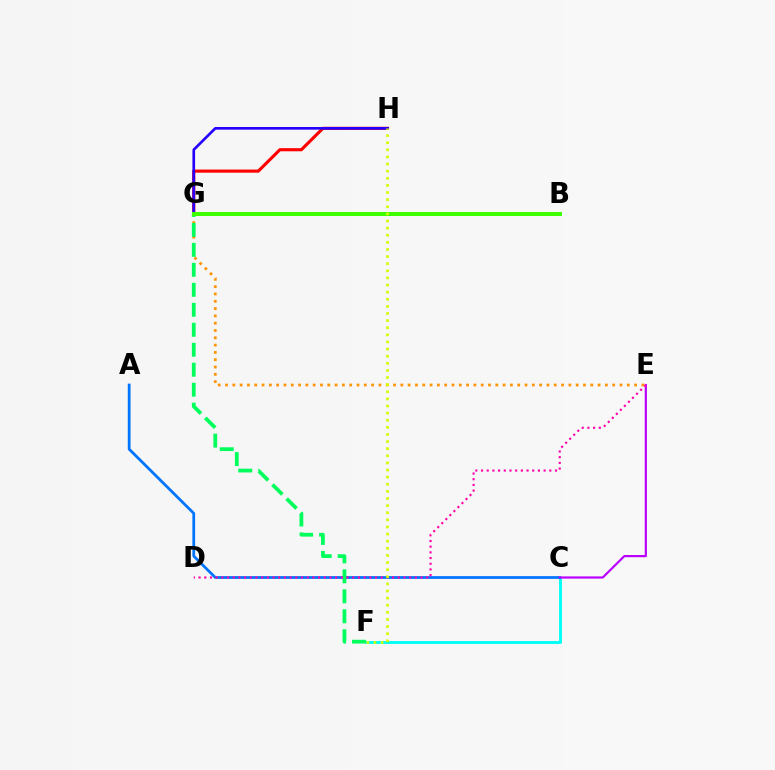{('C', 'F'): [{'color': '#00fff6', 'line_style': 'solid', 'thickness': 2.09}], ('A', 'C'): [{'color': '#0074ff', 'line_style': 'solid', 'thickness': 1.99}], ('C', 'E'): [{'color': '#b900ff', 'line_style': 'solid', 'thickness': 1.57}], ('E', 'G'): [{'color': '#ff9400', 'line_style': 'dotted', 'thickness': 1.98}], ('G', 'H'): [{'color': '#ff0000', 'line_style': 'solid', 'thickness': 2.25}, {'color': '#2500ff', 'line_style': 'solid', 'thickness': 1.91}], ('F', 'G'): [{'color': '#00ff5c', 'line_style': 'dashed', 'thickness': 2.71}], ('B', 'G'): [{'color': '#3dff00', 'line_style': 'solid', 'thickness': 2.87}], ('D', 'E'): [{'color': '#ff00ac', 'line_style': 'dotted', 'thickness': 1.55}], ('F', 'H'): [{'color': '#d1ff00', 'line_style': 'dotted', 'thickness': 1.93}]}